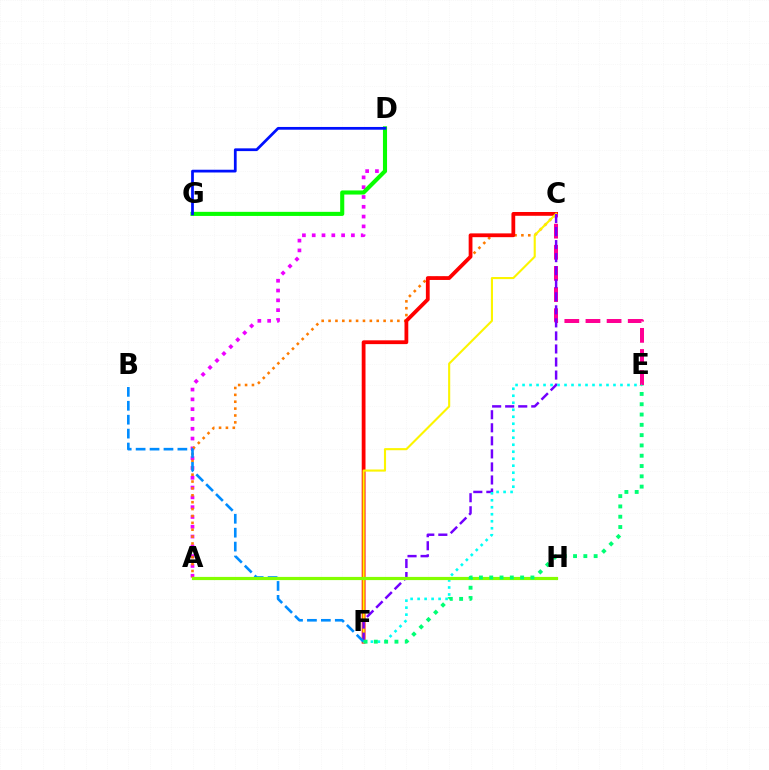{('A', 'D'): [{'color': '#ee00ff', 'line_style': 'dotted', 'thickness': 2.66}], ('A', 'C'): [{'color': '#ff7c00', 'line_style': 'dotted', 'thickness': 1.87}], ('D', 'G'): [{'color': '#08ff00', 'line_style': 'solid', 'thickness': 2.95}, {'color': '#0010ff', 'line_style': 'solid', 'thickness': 1.98}], ('C', 'F'): [{'color': '#ff0000', 'line_style': 'solid', 'thickness': 2.73}, {'color': '#fcf500', 'line_style': 'solid', 'thickness': 1.52}, {'color': '#7200ff', 'line_style': 'dashed', 'thickness': 1.77}], ('C', 'E'): [{'color': '#ff0094', 'line_style': 'dashed', 'thickness': 2.87}], ('B', 'F'): [{'color': '#008cff', 'line_style': 'dashed', 'thickness': 1.89}], ('E', 'F'): [{'color': '#00fff6', 'line_style': 'dotted', 'thickness': 1.9}, {'color': '#00ff74', 'line_style': 'dotted', 'thickness': 2.8}], ('A', 'H'): [{'color': '#84ff00', 'line_style': 'solid', 'thickness': 2.29}]}